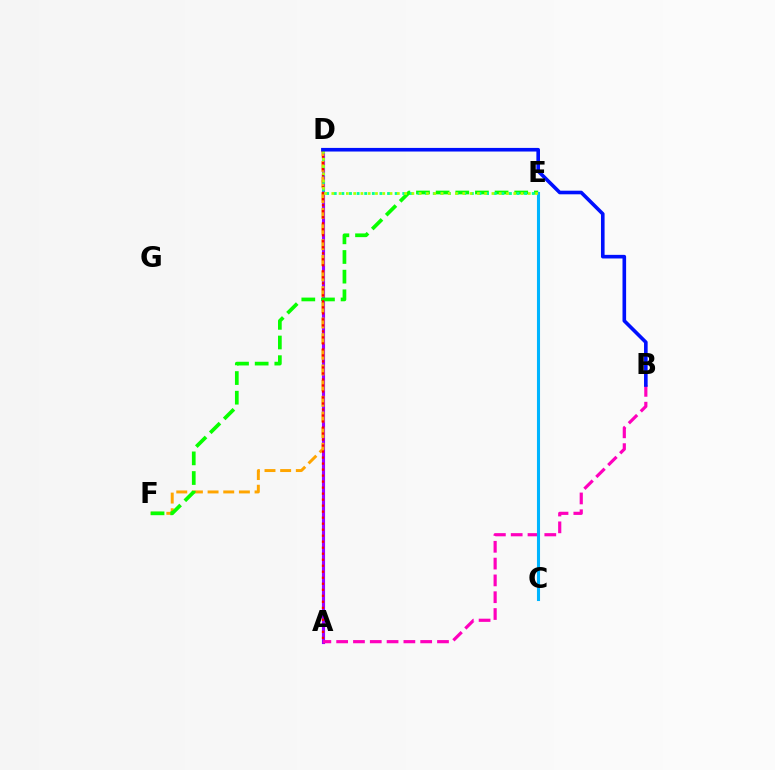{('A', 'D'): [{'color': '#9b00ff', 'line_style': 'solid', 'thickness': 2.25}, {'color': '#ff0000', 'line_style': 'dotted', 'thickness': 1.63}], ('D', 'F'): [{'color': '#ffa500', 'line_style': 'dashed', 'thickness': 2.13}], ('A', 'B'): [{'color': '#ff00bd', 'line_style': 'dashed', 'thickness': 2.28}], ('E', 'F'): [{'color': '#08ff00', 'line_style': 'dashed', 'thickness': 2.67}], ('C', 'E'): [{'color': '#00b5ff', 'line_style': 'solid', 'thickness': 2.21}], ('D', 'E'): [{'color': '#00ff9d', 'line_style': 'dotted', 'thickness': 2.07}, {'color': '#b3ff00', 'line_style': 'dotted', 'thickness': 1.98}], ('B', 'D'): [{'color': '#0010ff', 'line_style': 'solid', 'thickness': 2.6}]}